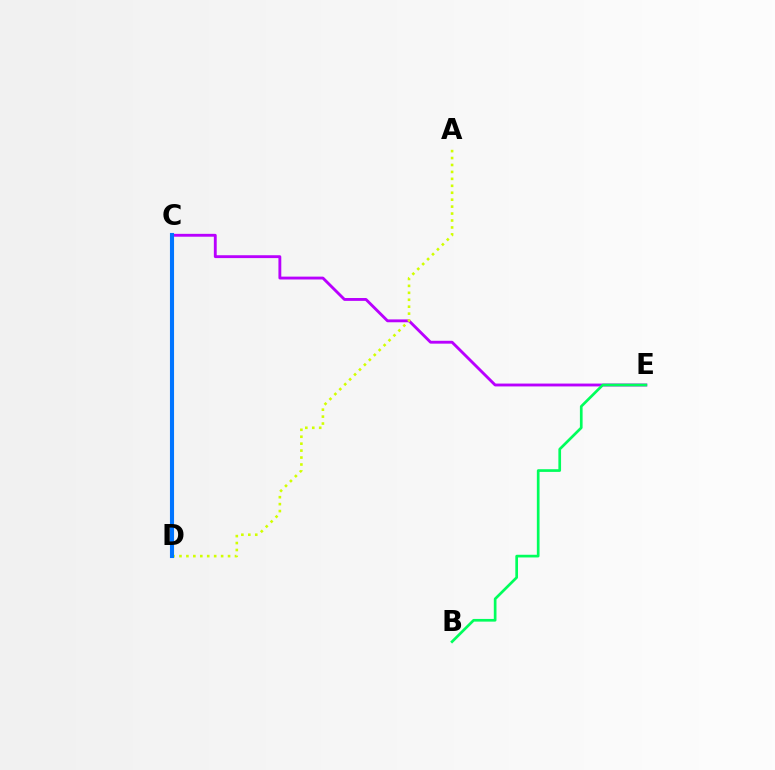{('C', 'E'): [{'color': '#b900ff', 'line_style': 'solid', 'thickness': 2.06}], ('A', 'D'): [{'color': '#d1ff00', 'line_style': 'dotted', 'thickness': 1.89}], ('C', 'D'): [{'color': '#ff0000', 'line_style': 'dashed', 'thickness': 2.09}, {'color': '#0074ff', 'line_style': 'solid', 'thickness': 2.95}], ('B', 'E'): [{'color': '#00ff5c', 'line_style': 'solid', 'thickness': 1.94}]}